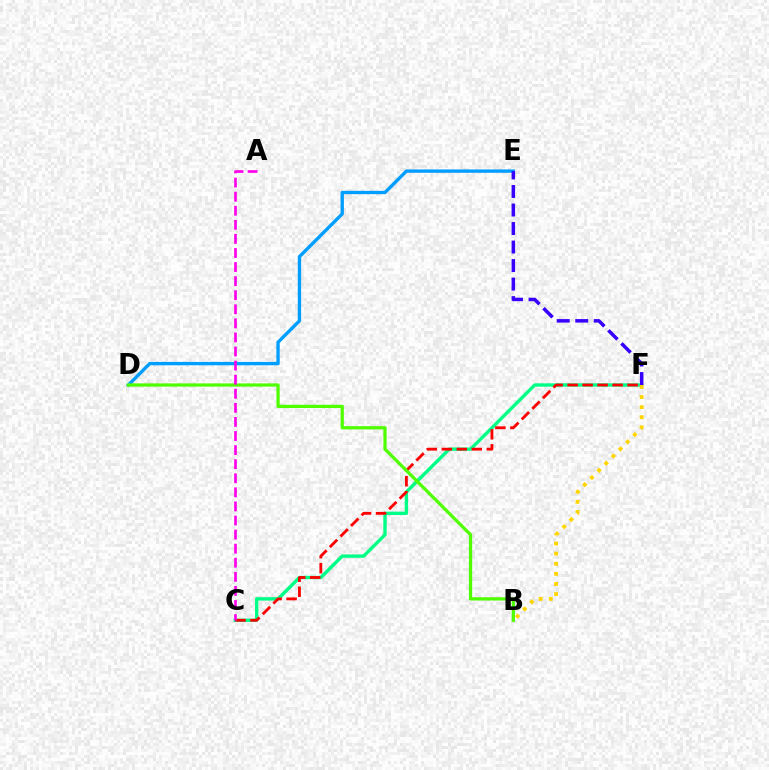{('C', 'F'): [{'color': '#00ff86', 'line_style': 'solid', 'thickness': 2.43}, {'color': '#ff0000', 'line_style': 'dashed', 'thickness': 2.04}], ('B', 'F'): [{'color': '#ffd500', 'line_style': 'dotted', 'thickness': 2.75}], ('D', 'E'): [{'color': '#009eff', 'line_style': 'solid', 'thickness': 2.42}], ('B', 'D'): [{'color': '#4fff00', 'line_style': 'solid', 'thickness': 2.34}], ('A', 'C'): [{'color': '#ff00ed', 'line_style': 'dashed', 'thickness': 1.91}], ('E', 'F'): [{'color': '#3700ff', 'line_style': 'dashed', 'thickness': 2.52}]}